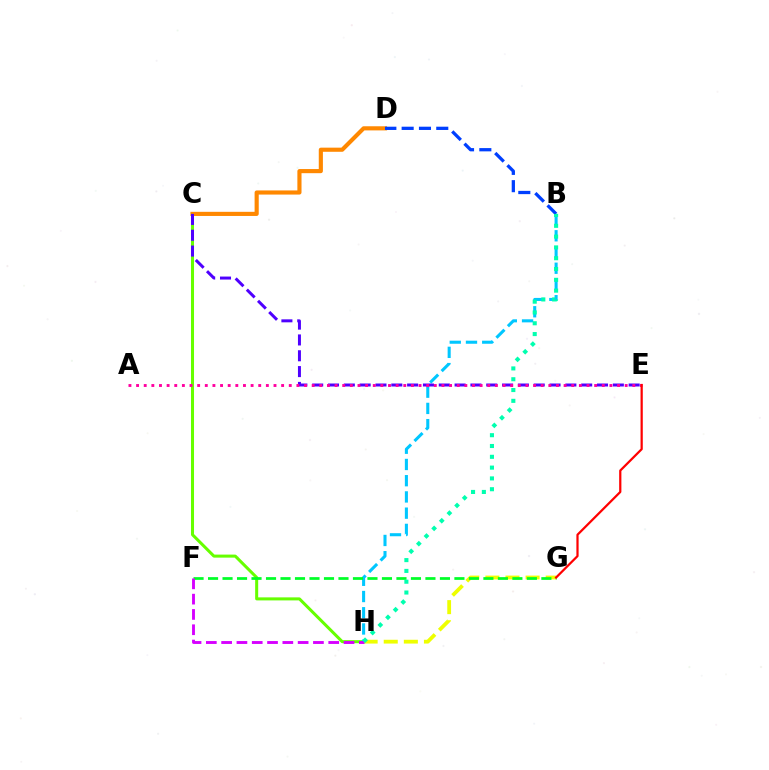{('C', 'H'): [{'color': '#66ff00', 'line_style': 'solid', 'thickness': 2.18}], ('B', 'H'): [{'color': '#00c7ff', 'line_style': 'dashed', 'thickness': 2.2}, {'color': '#00ffaf', 'line_style': 'dotted', 'thickness': 2.94}], ('C', 'D'): [{'color': '#ff8800', 'line_style': 'solid', 'thickness': 2.98}], ('C', 'E'): [{'color': '#4f00ff', 'line_style': 'dashed', 'thickness': 2.15}], ('A', 'E'): [{'color': '#ff00a0', 'line_style': 'dotted', 'thickness': 2.07}], ('G', 'H'): [{'color': '#eeff00', 'line_style': 'dashed', 'thickness': 2.73}], ('F', 'G'): [{'color': '#00ff27', 'line_style': 'dashed', 'thickness': 1.97}], ('F', 'H'): [{'color': '#d600ff', 'line_style': 'dashed', 'thickness': 2.08}], ('E', 'G'): [{'color': '#ff0000', 'line_style': 'solid', 'thickness': 1.6}], ('B', 'D'): [{'color': '#003fff', 'line_style': 'dashed', 'thickness': 2.35}]}